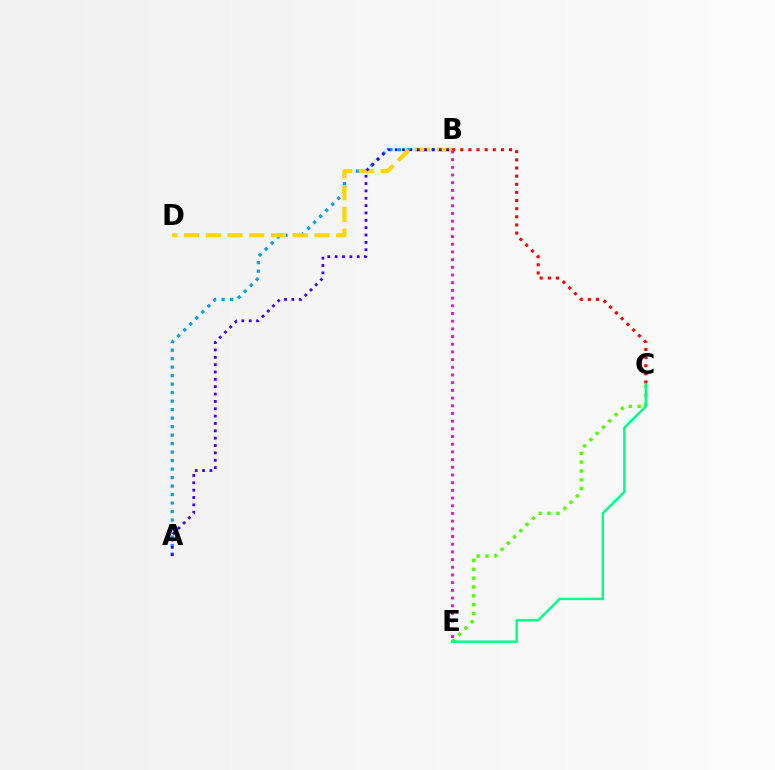{('A', 'B'): [{'color': '#009eff', 'line_style': 'dotted', 'thickness': 2.31}, {'color': '#3700ff', 'line_style': 'dotted', 'thickness': 2.0}], ('B', 'C'): [{'color': '#ff0000', 'line_style': 'dotted', 'thickness': 2.21}], ('B', 'D'): [{'color': '#ffd500', 'line_style': 'dashed', 'thickness': 2.95}], ('B', 'E'): [{'color': '#ff00ed', 'line_style': 'dotted', 'thickness': 2.09}], ('C', 'E'): [{'color': '#4fff00', 'line_style': 'dotted', 'thickness': 2.41}, {'color': '#00ff86', 'line_style': 'solid', 'thickness': 1.73}]}